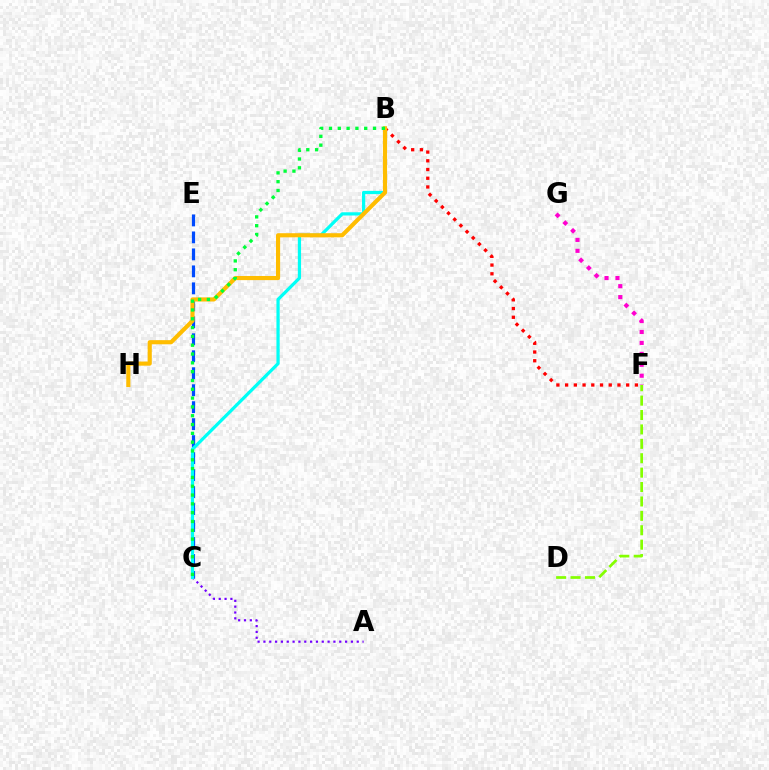{('A', 'C'): [{'color': '#7200ff', 'line_style': 'dotted', 'thickness': 1.58}], ('B', 'F'): [{'color': '#ff0000', 'line_style': 'dotted', 'thickness': 2.37}], ('C', 'E'): [{'color': '#004bff', 'line_style': 'dashed', 'thickness': 2.31}], ('B', 'C'): [{'color': '#00fff6', 'line_style': 'solid', 'thickness': 2.32}, {'color': '#00ff39', 'line_style': 'dotted', 'thickness': 2.39}], ('B', 'H'): [{'color': '#ffbd00', 'line_style': 'solid', 'thickness': 2.97}], ('D', 'F'): [{'color': '#84ff00', 'line_style': 'dashed', 'thickness': 1.96}], ('F', 'G'): [{'color': '#ff00cf', 'line_style': 'dotted', 'thickness': 2.97}]}